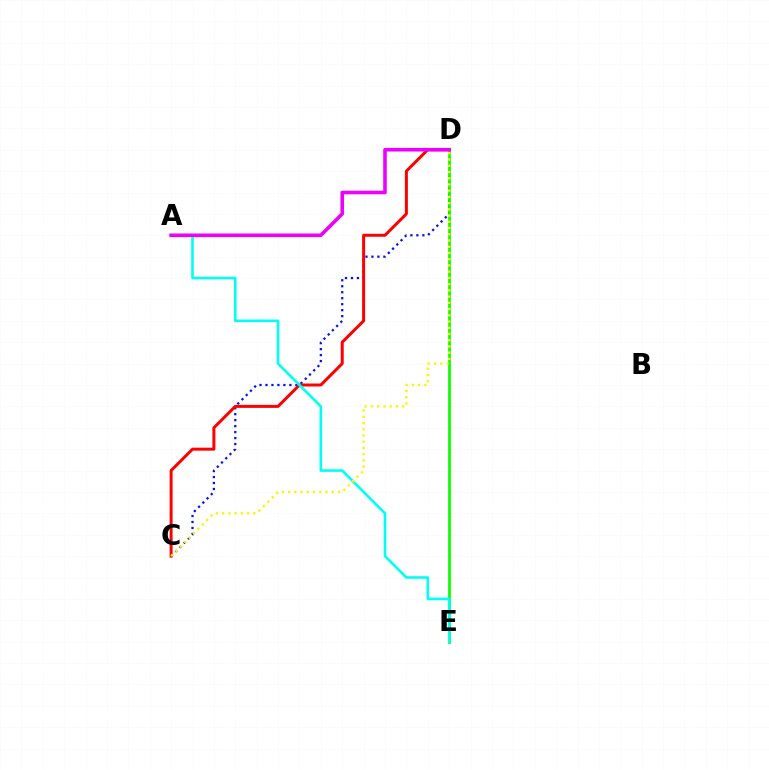{('C', 'D'): [{'color': '#0010ff', 'line_style': 'dotted', 'thickness': 1.62}, {'color': '#ff0000', 'line_style': 'solid', 'thickness': 2.15}, {'color': '#fcf500', 'line_style': 'dotted', 'thickness': 1.69}], ('D', 'E'): [{'color': '#08ff00', 'line_style': 'solid', 'thickness': 1.96}], ('A', 'E'): [{'color': '#00fff6', 'line_style': 'solid', 'thickness': 1.88}], ('A', 'D'): [{'color': '#ee00ff', 'line_style': 'solid', 'thickness': 2.58}]}